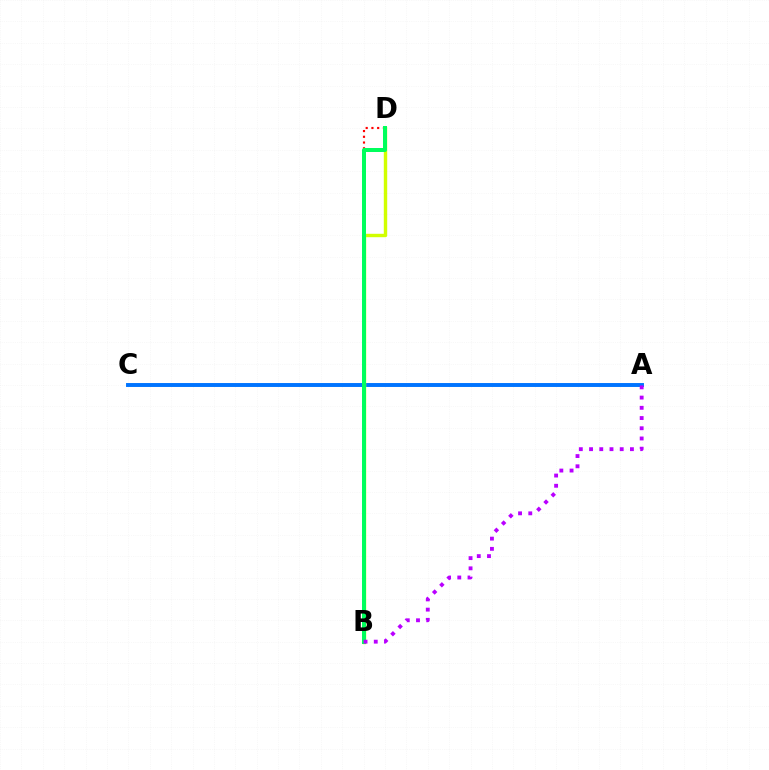{('A', 'C'): [{'color': '#0074ff', 'line_style': 'solid', 'thickness': 2.82}], ('B', 'D'): [{'color': '#ff0000', 'line_style': 'dotted', 'thickness': 1.56}, {'color': '#d1ff00', 'line_style': 'solid', 'thickness': 2.45}, {'color': '#00ff5c', 'line_style': 'solid', 'thickness': 2.88}], ('A', 'B'): [{'color': '#b900ff', 'line_style': 'dotted', 'thickness': 2.78}]}